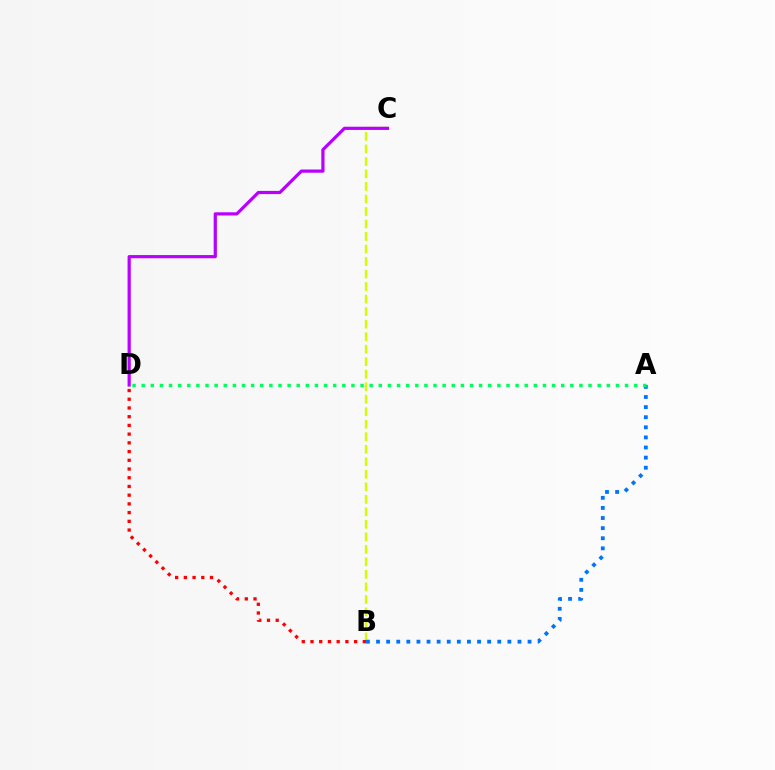{('B', 'C'): [{'color': '#d1ff00', 'line_style': 'dashed', 'thickness': 1.7}], ('A', 'B'): [{'color': '#0074ff', 'line_style': 'dotted', 'thickness': 2.74}], ('B', 'D'): [{'color': '#ff0000', 'line_style': 'dotted', 'thickness': 2.37}], ('C', 'D'): [{'color': '#b900ff', 'line_style': 'solid', 'thickness': 2.31}], ('A', 'D'): [{'color': '#00ff5c', 'line_style': 'dotted', 'thickness': 2.48}]}